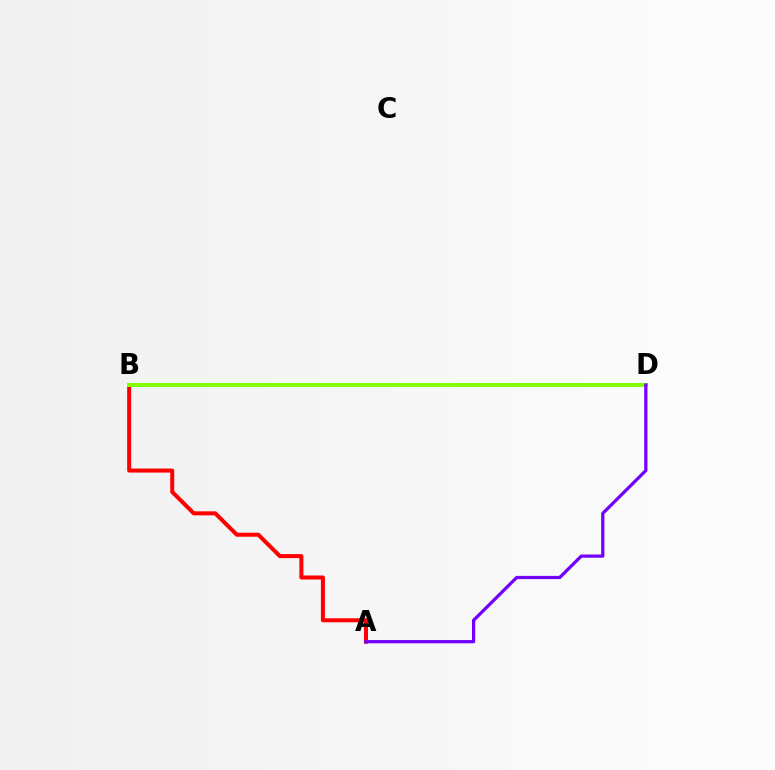{('B', 'D'): [{'color': '#00fff6', 'line_style': 'solid', 'thickness': 2.75}, {'color': '#84ff00', 'line_style': 'solid', 'thickness': 2.85}], ('A', 'B'): [{'color': '#ff0000', 'line_style': 'solid', 'thickness': 2.89}], ('A', 'D'): [{'color': '#7200ff', 'line_style': 'solid', 'thickness': 2.32}]}